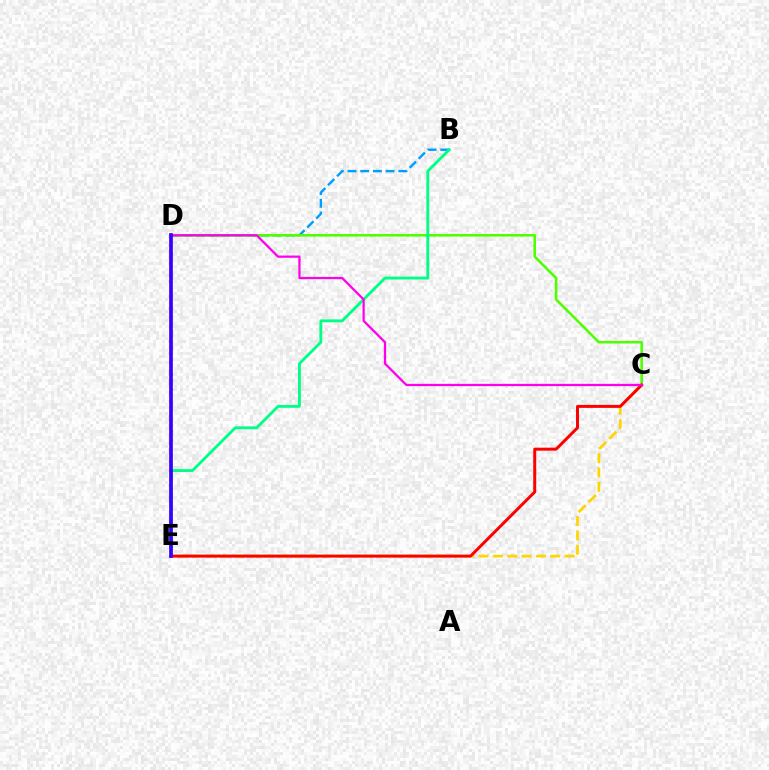{('B', 'D'): [{'color': '#009eff', 'line_style': 'dashed', 'thickness': 1.73}], ('C', 'D'): [{'color': '#4fff00', 'line_style': 'solid', 'thickness': 1.84}, {'color': '#ff00ed', 'line_style': 'solid', 'thickness': 1.62}], ('C', 'E'): [{'color': '#ffd500', 'line_style': 'dashed', 'thickness': 1.95}, {'color': '#ff0000', 'line_style': 'solid', 'thickness': 2.15}], ('B', 'E'): [{'color': '#00ff86', 'line_style': 'solid', 'thickness': 2.06}], ('D', 'E'): [{'color': '#3700ff', 'line_style': 'solid', 'thickness': 2.67}]}